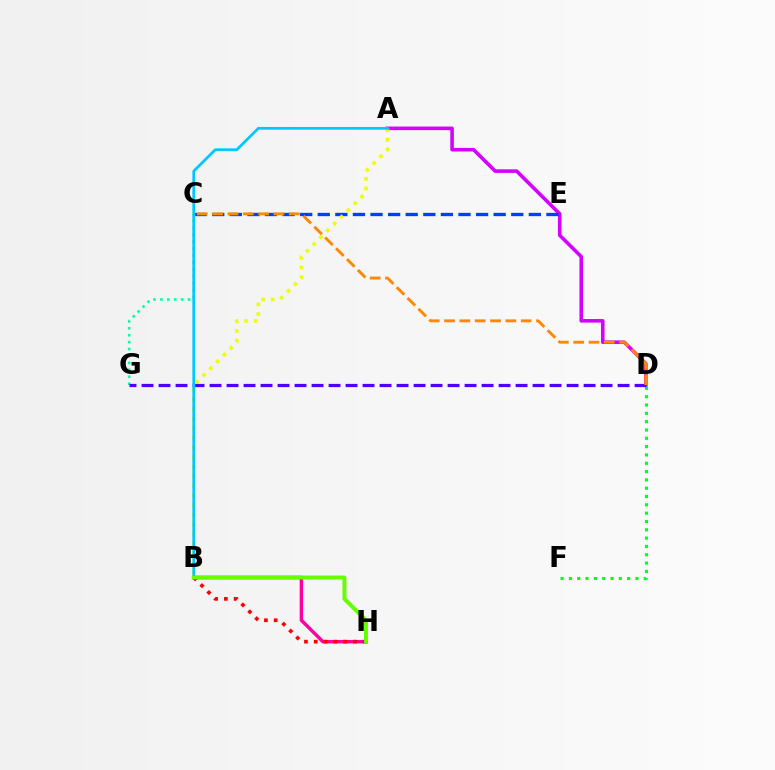{('A', 'D'): [{'color': '#d600ff', 'line_style': 'solid', 'thickness': 2.58}], ('C', 'G'): [{'color': '#00ffaf', 'line_style': 'dotted', 'thickness': 1.88}], ('C', 'E'): [{'color': '#003fff', 'line_style': 'dashed', 'thickness': 2.39}], ('D', 'F'): [{'color': '#00ff27', 'line_style': 'dotted', 'thickness': 2.26}], ('A', 'B'): [{'color': '#eeff00', 'line_style': 'dotted', 'thickness': 2.61}, {'color': '#00c7ff', 'line_style': 'solid', 'thickness': 1.98}], ('D', 'G'): [{'color': '#4f00ff', 'line_style': 'dashed', 'thickness': 2.31}], ('C', 'D'): [{'color': '#ff8800', 'line_style': 'dashed', 'thickness': 2.08}], ('B', 'H'): [{'color': '#ff00a0', 'line_style': 'solid', 'thickness': 2.47}, {'color': '#ff0000', 'line_style': 'dotted', 'thickness': 2.66}, {'color': '#66ff00', 'line_style': 'solid', 'thickness': 2.86}]}